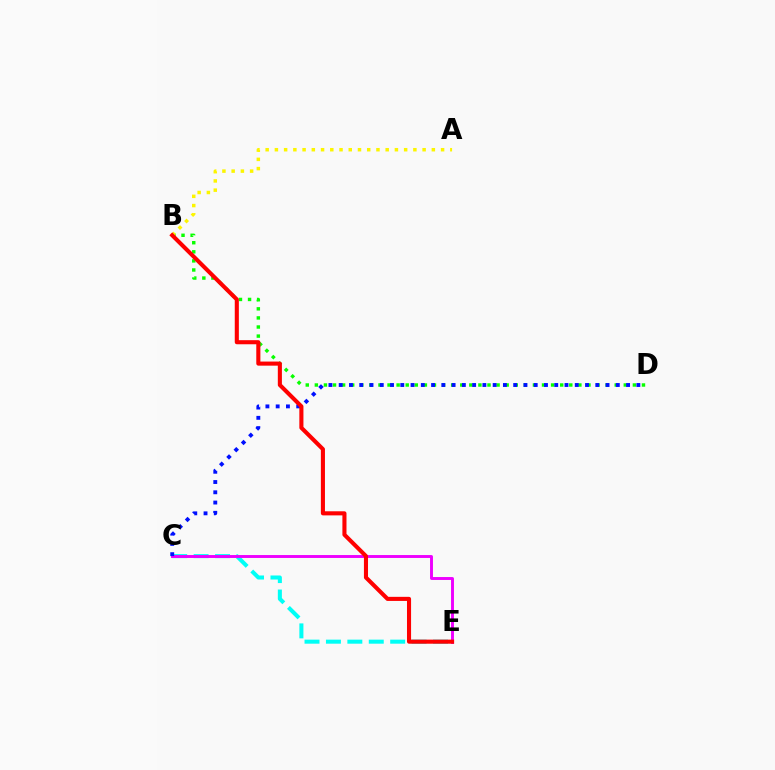{('B', 'D'): [{'color': '#08ff00', 'line_style': 'dotted', 'thickness': 2.47}], ('A', 'B'): [{'color': '#fcf500', 'line_style': 'dotted', 'thickness': 2.51}], ('C', 'E'): [{'color': '#00fff6', 'line_style': 'dashed', 'thickness': 2.91}, {'color': '#ee00ff', 'line_style': 'solid', 'thickness': 2.1}], ('C', 'D'): [{'color': '#0010ff', 'line_style': 'dotted', 'thickness': 2.79}], ('B', 'E'): [{'color': '#ff0000', 'line_style': 'solid', 'thickness': 2.94}]}